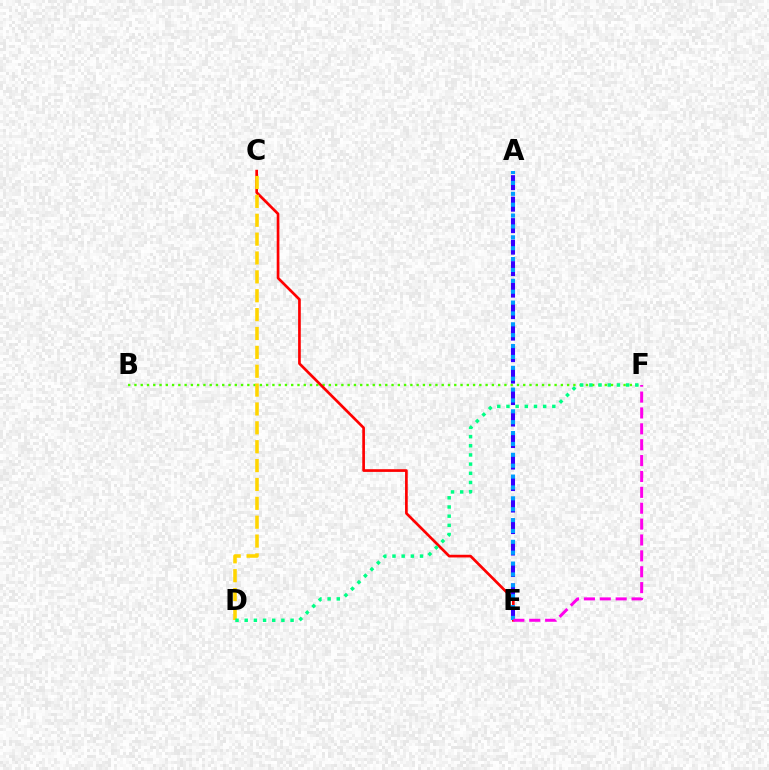{('B', 'F'): [{'color': '#4fff00', 'line_style': 'dotted', 'thickness': 1.7}], ('C', 'E'): [{'color': '#ff0000', 'line_style': 'solid', 'thickness': 1.93}], ('C', 'D'): [{'color': '#ffd500', 'line_style': 'dashed', 'thickness': 2.56}], ('D', 'F'): [{'color': '#00ff86', 'line_style': 'dotted', 'thickness': 2.49}], ('A', 'E'): [{'color': '#3700ff', 'line_style': 'dashed', 'thickness': 2.92}, {'color': '#009eff', 'line_style': 'dotted', 'thickness': 2.95}], ('E', 'F'): [{'color': '#ff00ed', 'line_style': 'dashed', 'thickness': 2.16}]}